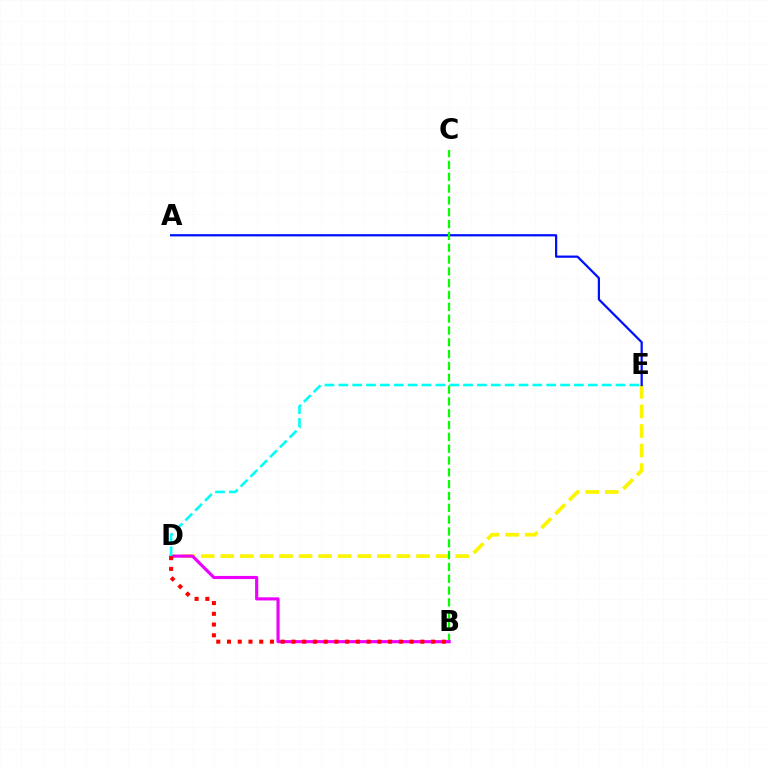{('D', 'E'): [{'color': '#fcf500', 'line_style': 'dashed', 'thickness': 2.66}, {'color': '#00fff6', 'line_style': 'dashed', 'thickness': 1.88}], ('A', 'E'): [{'color': '#0010ff', 'line_style': 'solid', 'thickness': 1.61}], ('B', 'C'): [{'color': '#08ff00', 'line_style': 'dashed', 'thickness': 1.61}], ('B', 'D'): [{'color': '#ee00ff', 'line_style': 'solid', 'thickness': 2.26}, {'color': '#ff0000', 'line_style': 'dotted', 'thickness': 2.92}]}